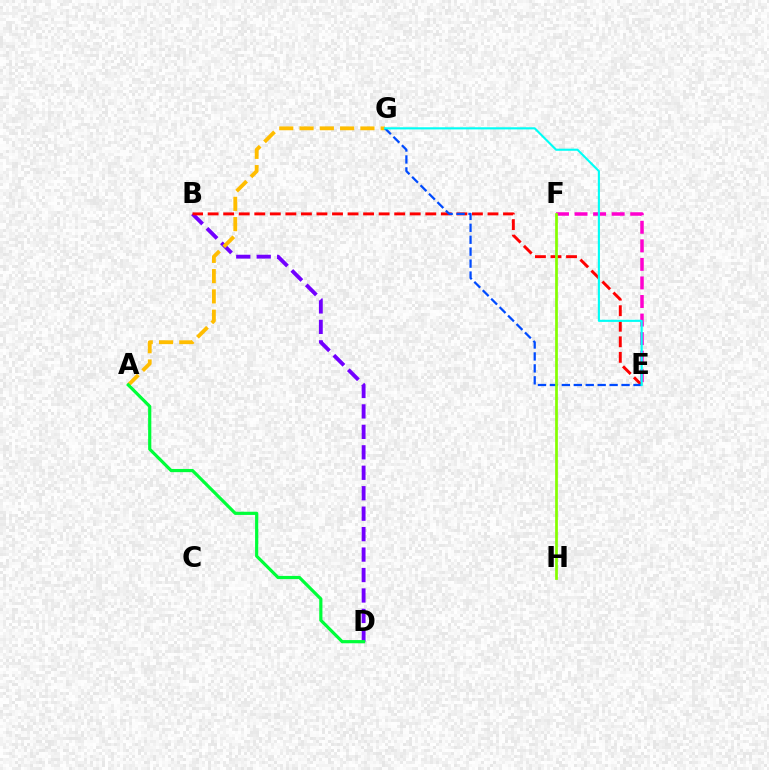{('B', 'D'): [{'color': '#7200ff', 'line_style': 'dashed', 'thickness': 2.78}], ('B', 'E'): [{'color': '#ff0000', 'line_style': 'dashed', 'thickness': 2.11}], ('A', 'G'): [{'color': '#ffbd00', 'line_style': 'dashed', 'thickness': 2.76}], ('E', 'G'): [{'color': '#004bff', 'line_style': 'dashed', 'thickness': 1.62}, {'color': '#00fff6', 'line_style': 'solid', 'thickness': 1.53}], ('E', 'F'): [{'color': '#ff00cf', 'line_style': 'dashed', 'thickness': 2.52}], ('F', 'H'): [{'color': '#84ff00', 'line_style': 'solid', 'thickness': 1.96}], ('A', 'D'): [{'color': '#00ff39', 'line_style': 'solid', 'thickness': 2.29}]}